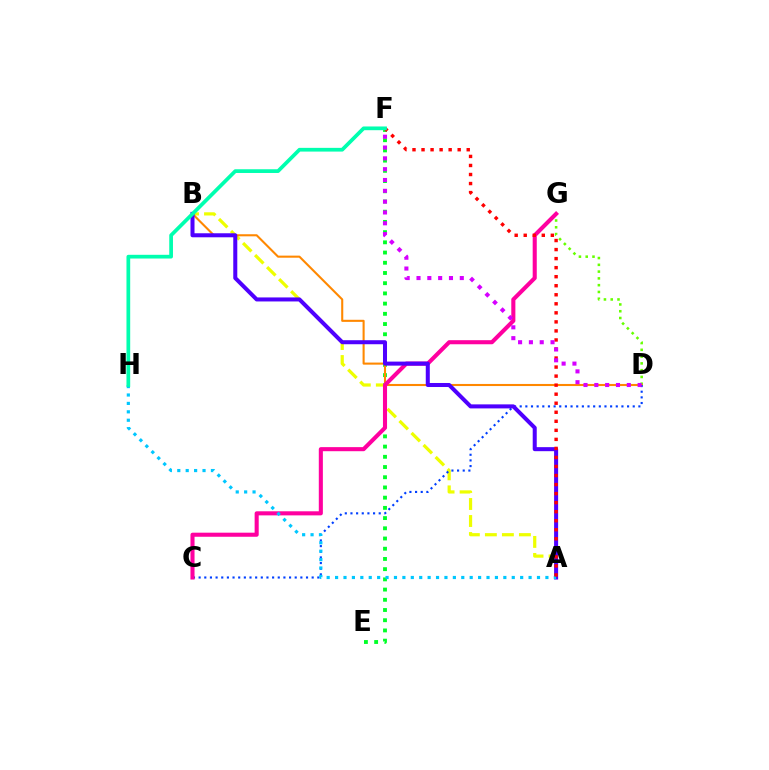{('D', 'G'): [{'color': '#66ff00', 'line_style': 'dotted', 'thickness': 1.84}], ('A', 'B'): [{'color': '#eeff00', 'line_style': 'dashed', 'thickness': 2.31}, {'color': '#4f00ff', 'line_style': 'solid', 'thickness': 2.9}], ('E', 'F'): [{'color': '#00ff27', 'line_style': 'dotted', 'thickness': 2.77}], ('B', 'D'): [{'color': '#ff8800', 'line_style': 'solid', 'thickness': 1.5}], ('C', 'D'): [{'color': '#003fff', 'line_style': 'dotted', 'thickness': 1.54}], ('C', 'G'): [{'color': '#ff00a0', 'line_style': 'solid', 'thickness': 2.94}], ('A', 'H'): [{'color': '#00c7ff', 'line_style': 'dotted', 'thickness': 2.29}], ('A', 'F'): [{'color': '#ff0000', 'line_style': 'dotted', 'thickness': 2.46}], ('F', 'H'): [{'color': '#00ffaf', 'line_style': 'solid', 'thickness': 2.68}], ('D', 'F'): [{'color': '#d600ff', 'line_style': 'dotted', 'thickness': 2.94}]}